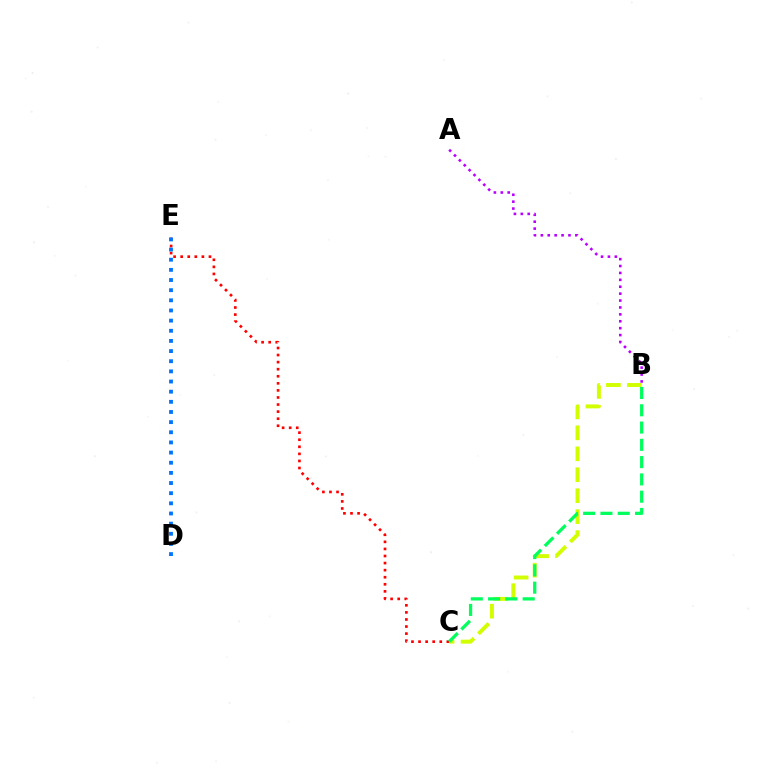{('B', 'C'): [{'color': '#d1ff00', 'line_style': 'dashed', 'thickness': 2.85}, {'color': '#00ff5c', 'line_style': 'dashed', 'thickness': 2.35}], ('C', 'E'): [{'color': '#ff0000', 'line_style': 'dotted', 'thickness': 1.92}], ('A', 'B'): [{'color': '#b900ff', 'line_style': 'dotted', 'thickness': 1.88}], ('D', 'E'): [{'color': '#0074ff', 'line_style': 'dotted', 'thickness': 2.76}]}